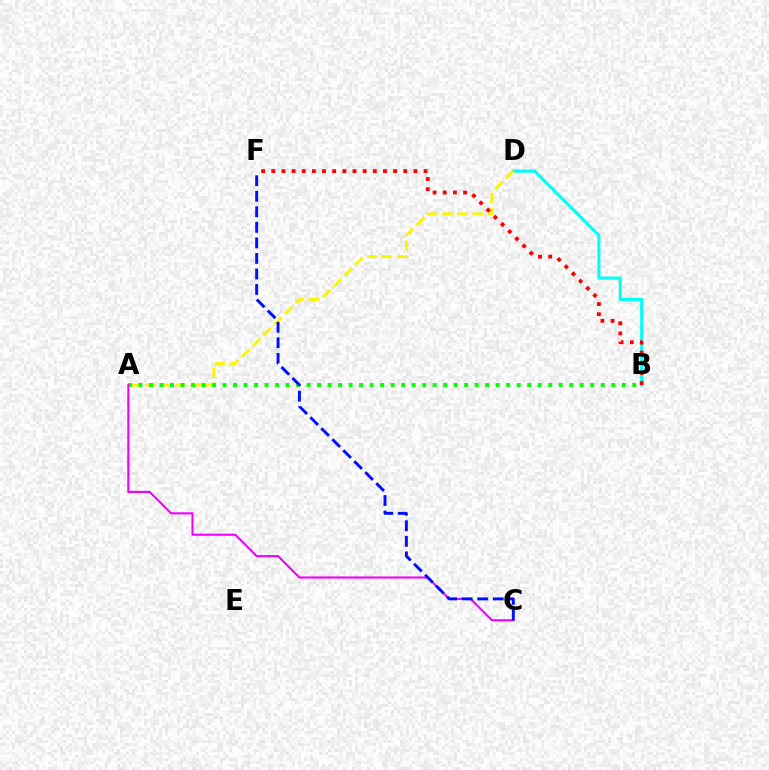{('B', 'D'): [{'color': '#00fff6', 'line_style': 'solid', 'thickness': 2.21}], ('A', 'D'): [{'color': '#fcf500', 'line_style': 'dashed', 'thickness': 2.05}], ('A', 'B'): [{'color': '#08ff00', 'line_style': 'dotted', 'thickness': 2.85}], ('B', 'F'): [{'color': '#ff0000', 'line_style': 'dotted', 'thickness': 2.76}], ('A', 'C'): [{'color': '#ee00ff', 'line_style': 'solid', 'thickness': 1.51}], ('C', 'F'): [{'color': '#0010ff', 'line_style': 'dashed', 'thickness': 2.11}]}